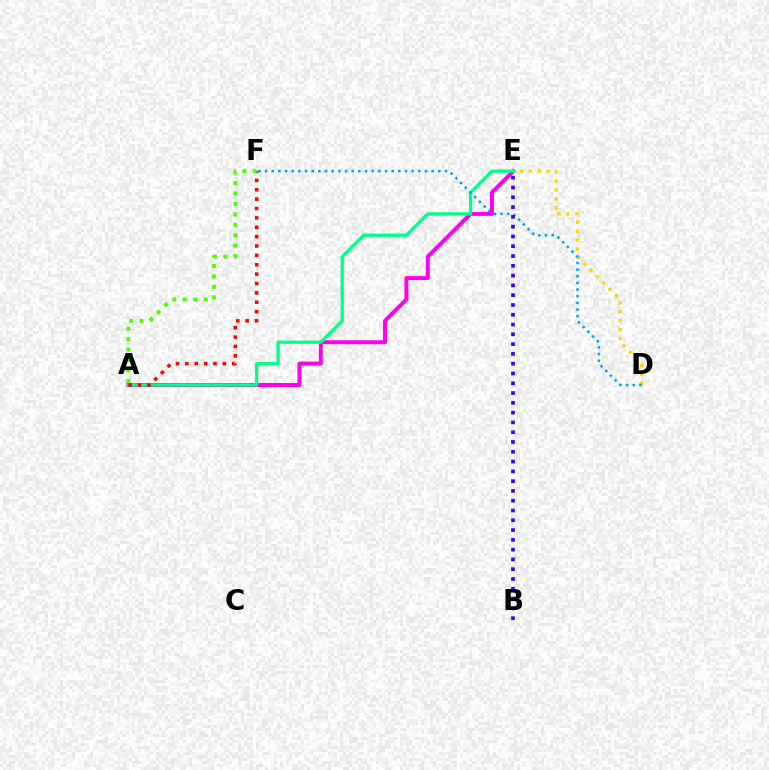{('A', 'E'): [{'color': '#ff00ed', 'line_style': 'solid', 'thickness': 2.85}, {'color': '#00ff86', 'line_style': 'solid', 'thickness': 2.31}], ('D', 'E'): [{'color': '#ffd500', 'line_style': 'dotted', 'thickness': 2.43}], ('D', 'F'): [{'color': '#009eff', 'line_style': 'dotted', 'thickness': 1.81}], ('A', 'F'): [{'color': '#ff0000', 'line_style': 'dotted', 'thickness': 2.55}, {'color': '#4fff00', 'line_style': 'dotted', 'thickness': 2.84}], ('B', 'E'): [{'color': '#3700ff', 'line_style': 'dotted', 'thickness': 2.66}]}